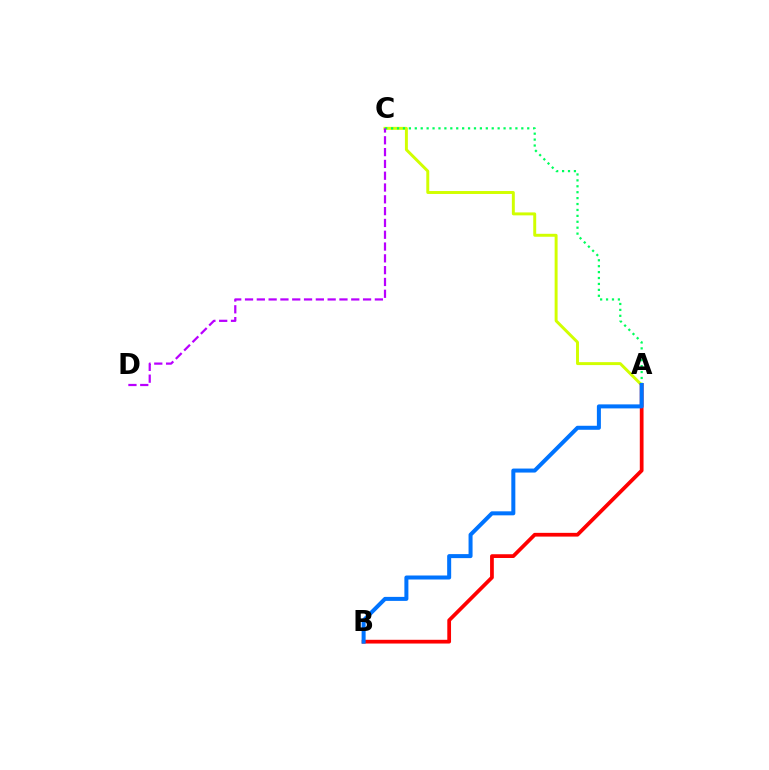{('A', 'C'): [{'color': '#d1ff00', 'line_style': 'solid', 'thickness': 2.12}, {'color': '#00ff5c', 'line_style': 'dotted', 'thickness': 1.61}], ('C', 'D'): [{'color': '#b900ff', 'line_style': 'dashed', 'thickness': 1.6}], ('A', 'B'): [{'color': '#ff0000', 'line_style': 'solid', 'thickness': 2.69}, {'color': '#0074ff', 'line_style': 'solid', 'thickness': 2.89}]}